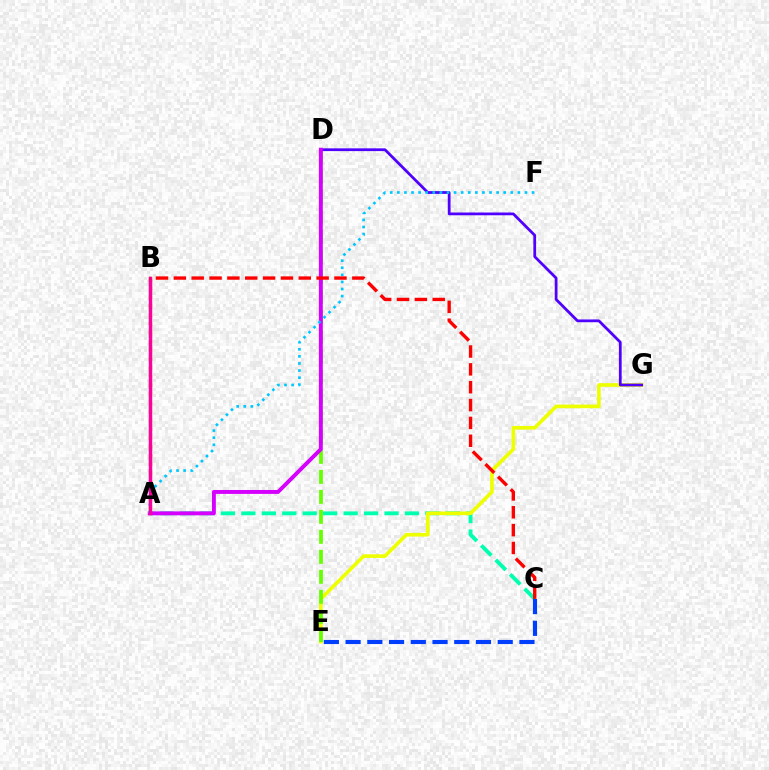{('A', 'C'): [{'color': '#00ffaf', 'line_style': 'dashed', 'thickness': 2.78}], ('A', 'B'): [{'color': '#ff8800', 'line_style': 'dotted', 'thickness': 2.38}, {'color': '#00ff27', 'line_style': 'dashed', 'thickness': 1.73}, {'color': '#ff00a0', 'line_style': 'solid', 'thickness': 2.48}], ('E', 'G'): [{'color': '#eeff00', 'line_style': 'solid', 'thickness': 2.63}], ('D', 'E'): [{'color': '#66ff00', 'line_style': 'dashed', 'thickness': 2.72}], ('D', 'G'): [{'color': '#4f00ff', 'line_style': 'solid', 'thickness': 1.99}], ('A', 'D'): [{'color': '#d600ff', 'line_style': 'solid', 'thickness': 2.82}], ('A', 'F'): [{'color': '#00c7ff', 'line_style': 'dotted', 'thickness': 1.93}], ('C', 'E'): [{'color': '#003fff', 'line_style': 'dashed', 'thickness': 2.95}], ('B', 'C'): [{'color': '#ff0000', 'line_style': 'dashed', 'thickness': 2.42}]}